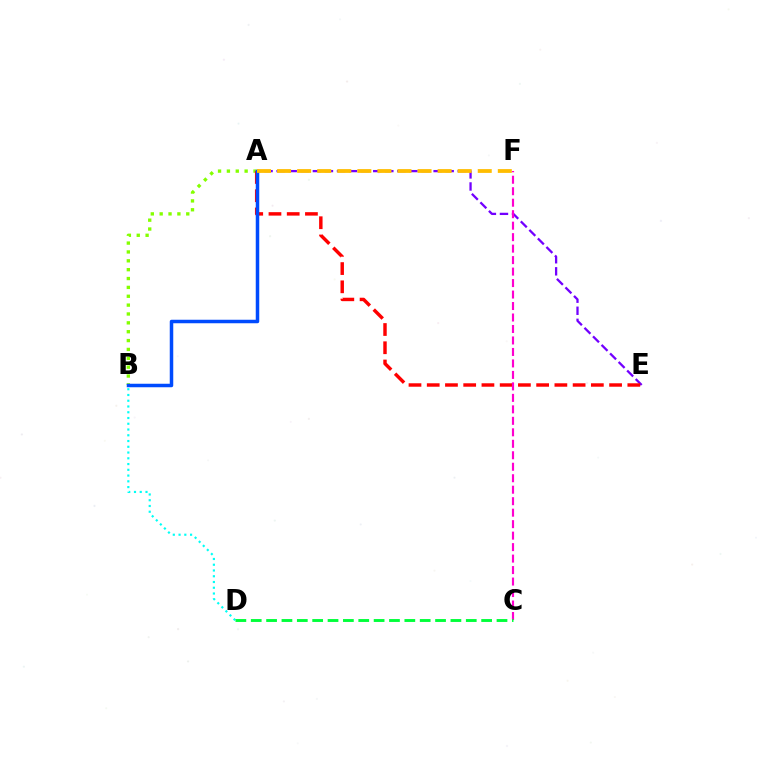{('A', 'E'): [{'color': '#7200ff', 'line_style': 'dashed', 'thickness': 1.64}, {'color': '#ff0000', 'line_style': 'dashed', 'thickness': 2.48}], ('B', 'D'): [{'color': '#00fff6', 'line_style': 'dotted', 'thickness': 1.56}], ('A', 'B'): [{'color': '#84ff00', 'line_style': 'dotted', 'thickness': 2.41}, {'color': '#004bff', 'line_style': 'solid', 'thickness': 2.52}], ('A', 'F'): [{'color': '#ffbd00', 'line_style': 'dashed', 'thickness': 2.73}], ('C', 'F'): [{'color': '#ff00cf', 'line_style': 'dashed', 'thickness': 1.56}], ('C', 'D'): [{'color': '#00ff39', 'line_style': 'dashed', 'thickness': 2.09}]}